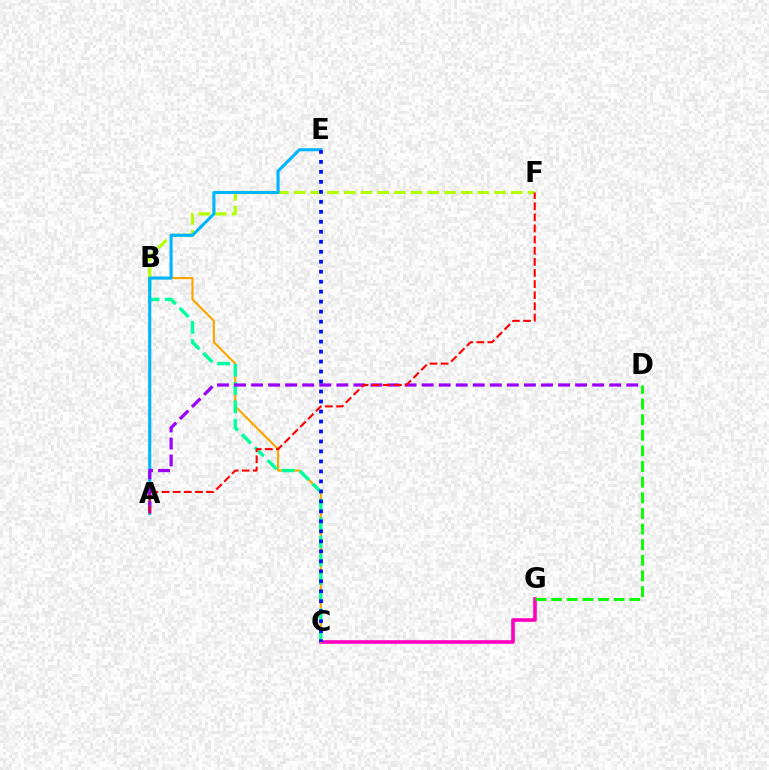{('C', 'G'): [{'color': '#ff00bd', 'line_style': 'solid', 'thickness': 2.6}], ('D', 'G'): [{'color': '#08ff00', 'line_style': 'dashed', 'thickness': 2.12}], ('B', 'C'): [{'color': '#ffa500', 'line_style': 'solid', 'thickness': 1.56}, {'color': '#00ff9d', 'line_style': 'dashed', 'thickness': 2.48}], ('B', 'F'): [{'color': '#b3ff00', 'line_style': 'dashed', 'thickness': 2.27}], ('A', 'E'): [{'color': '#00b5ff', 'line_style': 'solid', 'thickness': 2.24}], ('A', 'D'): [{'color': '#9b00ff', 'line_style': 'dashed', 'thickness': 2.32}], ('C', 'E'): [{'color': '#0010ff', 'line_style': 'dotted', 'thickness': 2.71}], ('A', 'F'): [{'color': '#ff0000', 'line_style': 'dashed', 'thickness': 1.51}]}